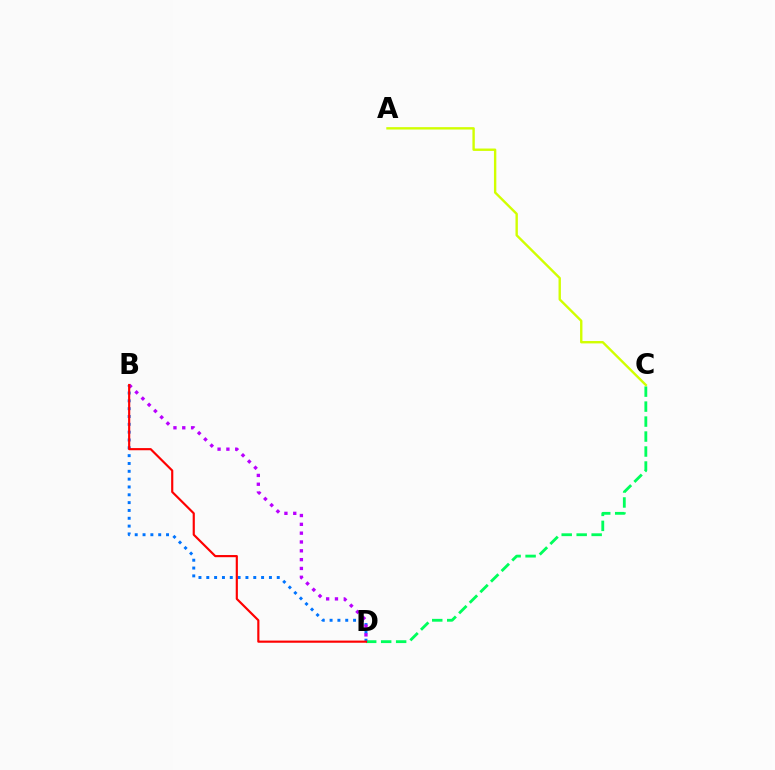{('C', 'D'): [{'color': '#00ff5c', 'line_style': 'dashed', 'thickness': 2.03}], ('B', 'D'): [{'color': '#0074ff', 'line_style': 'dotted', 'thickness': 2.13}, {'color': '#b900ff', 'line_style': 'dotted', 'thickness': 2.4}, {'color': '#ff0000', 'line_style': 'solid', 'thickness': 1.56}], ('A', 'C'): [{'color': '#d1ff00', 'line_style': 'solid', 'thickness': 1.72}]}